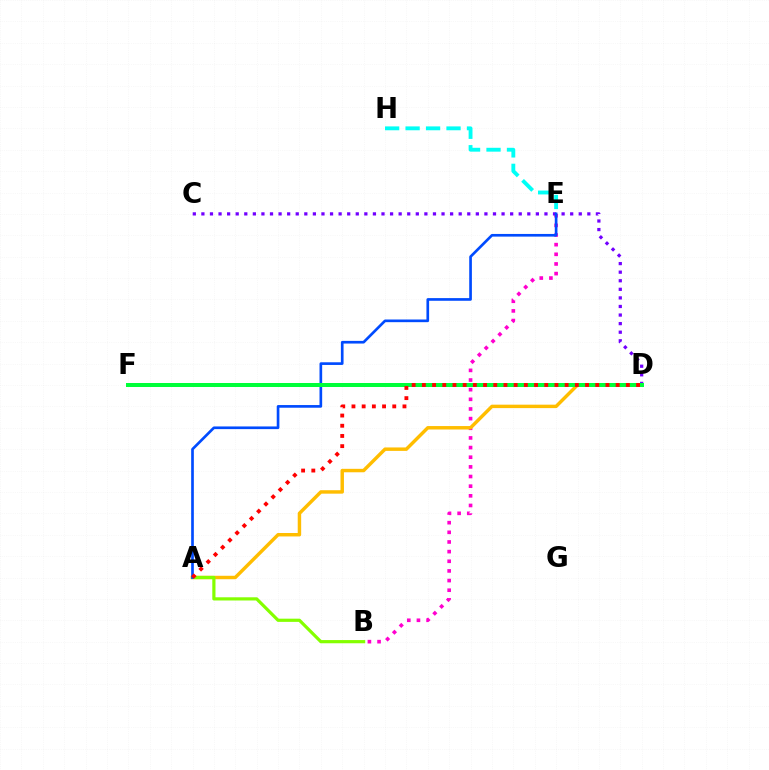{('B', 'E'): [{'color': '#ff00cf', 'line_style': 'dotted', 'thickness': 2.62}], ('A', 'D'): [{'color': '#ffbd00', 'line_style': 'solid', 'thickness': 2.48}, {'color': '#ff0000', 'line_style': 'dotted', 'thickness': 2.77}], ('C', 'D'): [{'color': '#7200ff', 'line_style': 'dotted', 'thickness': 2.33}], ('A', 'B'): [{'color': '#84ff00', 'line_style': 'solid', 'thickness': 2.3}], ('E', 'H'): [{'color': '#00fff6', 'line_style': 'dashed', 'thickness': 2.78}], ('A', 'E'): [{'color': '#004bff', 'line_style': 'solid', 'thickness': 1.92}], ('D', 'F'): [{'color': '#00ff39', 'line_style': 'solid', 'thickness': 2.88}]}